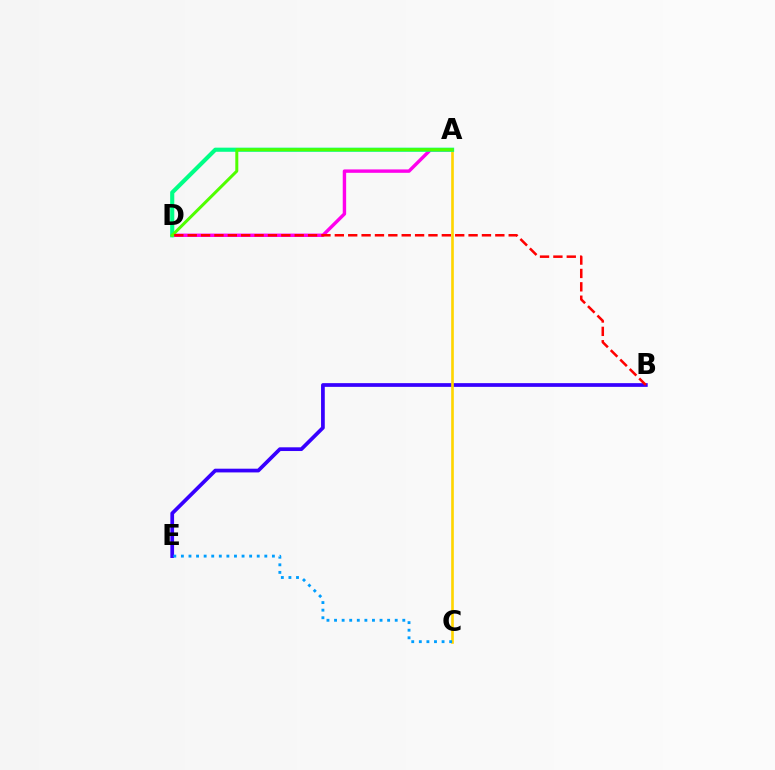{('A', 'D'): [{'color': '#ff00ed', 'line_style': 'solid', 'thickness': 2.45}, {'color': '#00ff86', 'line_style': 'solid', 'thickness': 2.96}, {'color': '#4fff00', 'line_style': 'solid', 'thickness': 2.16}], ('B', 'E'): [{'color': '#3700ff', 'line_style': 'solid', 'thickness': 2.68}], ('A', 'C'): [{'color': '#ffd500', 'line_style': 'solid', 'thickness': 1.9}], ('C', 'E'): [{'color': '#009eff', 'line_style': 'dotted', 'thickness': 2.06}], ('B', 'D'): [{'color': '#ff0000', 'line_style': 'dashed', 'thickness': 1.82}]}